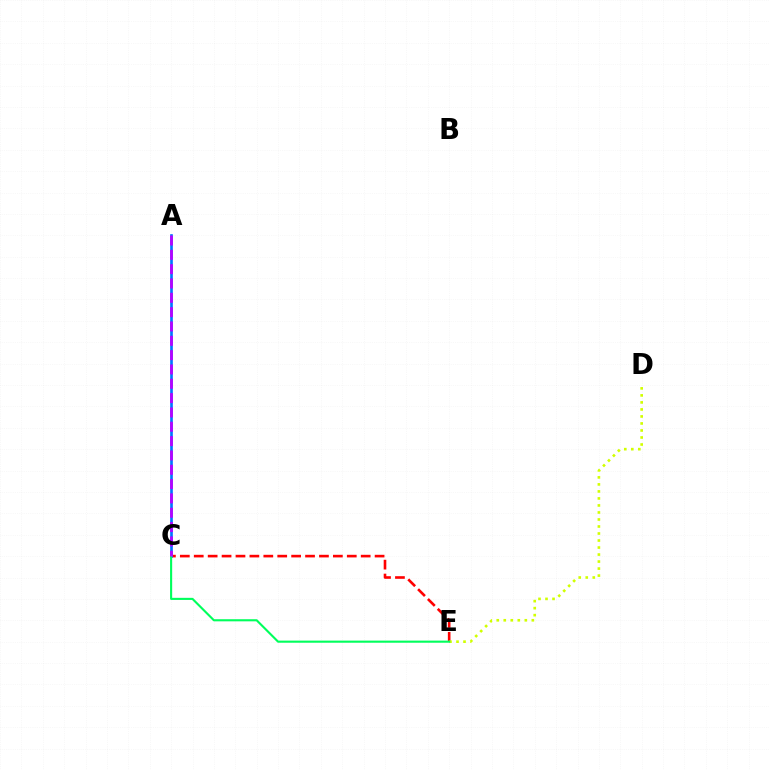{('C', 'E'): [{'color': '#ff0000', 'line_style': 'dashed', 'thickness': 1.89}, {'color': '#00ff5c', 'line_style': 'solid', 'thickness': 1.52}], ('A', 'C'): [{'color': '#0074ff', 'line_style': 'solid', 'thickness': 1.9}, {'color': '#b900ff', 'line_style': 'dashed', 'thickness': 1.95}], ('D', 'E'): [{'color': '#d1ff00', 'line_style': 'dotted', 'thickness': 1.91}]}